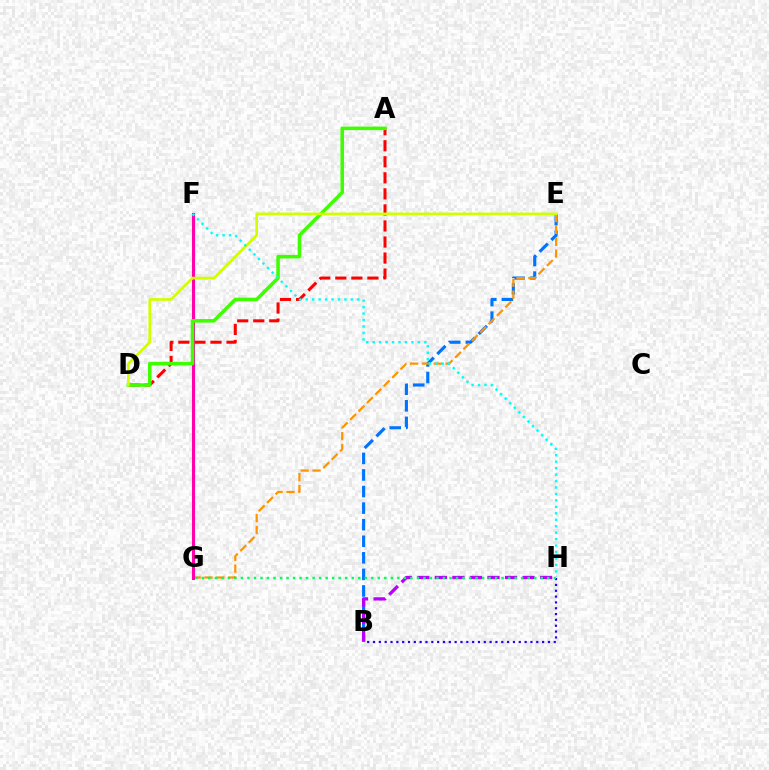{('B', 'E'): [{'color': '#0074ff', 'line_style': 'dashed', 'thickness': 2.25}], ('E', 'G'): [{'color': '#ff9400', 'line_style': 'dashed', 'thickness': 1.61}], ('B', 'H'): [{'color': '#b900ff', 'line_style': 'dashed', 'thickness': 2.38}, {'color': '#2500ff', 'line_style': 'dotted', 'thickness': 1.58}], ('A', 'D'): [{'color': '#ff0000', 'line_style': 'dashed', 'thickness': 2.18}, {'color': '#3dff00', 'line_style': 'solid', 'thickness': 2.55}], ('F', 'G'): [{'color': '#ff00ac', 'line_style': 'solid', 'thickness': 2.22}], ('G', 'H'): [{'color': '#00ff5c', 'line_style': 'dotted', 'thickness': 1.77}], ('D', 'E'): [{'color': '#d1ff00', 'line_style': 'solid', 'thickness': 1.94}], ('F', 'H'): [{'color': '#00fff6', 'line_style': 'dotted', 'thickness': 1.75}]}